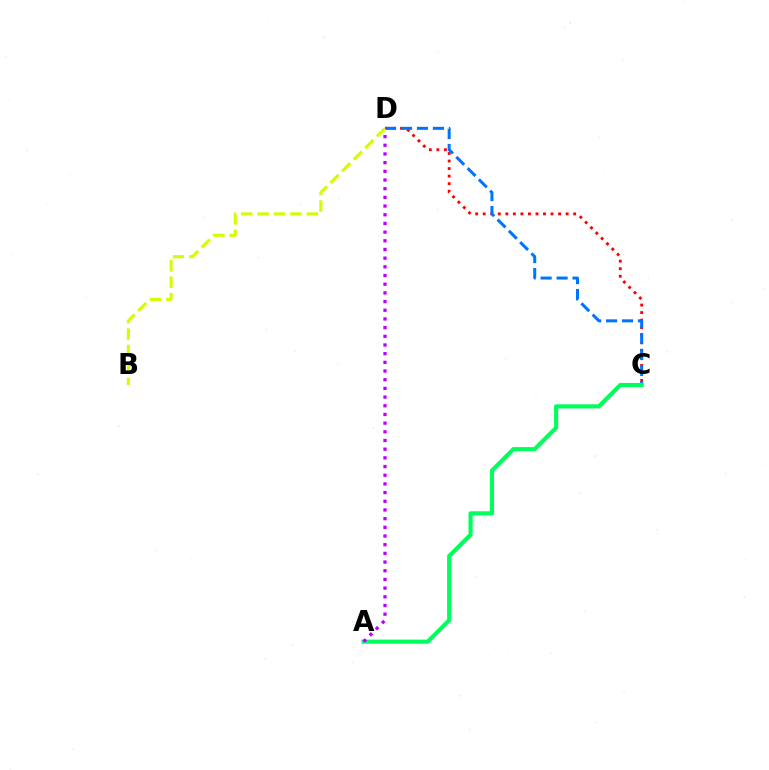{('C', 'D'): [{'color': '#ff0000', 'line_style': 'dotted', 'thickness': 2.05}, {'color': '#0074ff', 'line_style': 'dashed', 'thickness': 2.17}], ('A', 'C'): [{'color': '#00ff5c', 'line_style': 'solid', 'thickness': 2.98}], ('A', 'D'): [{'color': '#b900ff', 'line_style': 'dotted', 'thickness': 2.36}], ('B', 'D'): [{'color': '#d1ff00', 'line_style': 'dashed', 'thickness': 2.23}]}